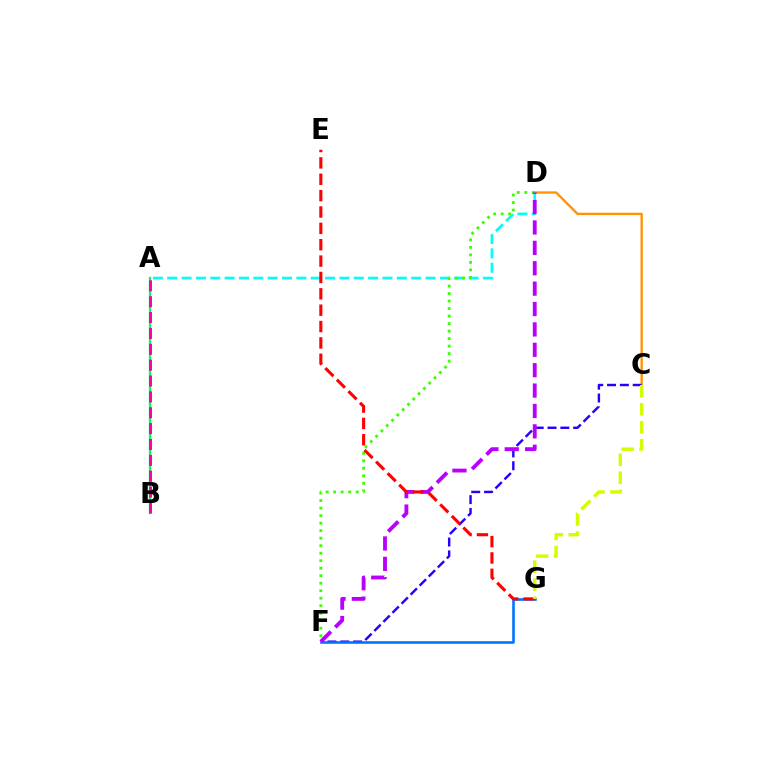{('C', 'D'): [{'color': '#ff9400', 'line_style': 'solid', 'thickness': 1.68}], ('A', 'D'): [{'color': '#00fff6', 'line_style': 'dashed', 'thickness': 1.95}], ('C', 'F'): [{'color': '#2500ff', 'line_style': 'dashed', 'thickness': 1.74}], ('F', 'G'): [{'color': '#0074ff', 'line_style': 'solid', 'thickness': 1.86}], ('D', 'F'): [{'color': '#3dff00', 'line_style': 'dotted', 'thickness': 2.04}, {'color': '#b900ff', 'line_style': 'dashed', 'thickness': 2.77}], ('A', 'B'): [{'color': '#00ff5c', 'line_style': 'solid', 'thickness': 1.65}, {'color': '#ff00ac', 'line_style': 'dashed', 'thickness': 2.16}], ('E', 'G'): [{'color': '#ff0000', 'line_style': 'dashed', 'thickness': 2.22}], ('C', 'G'): [{'color': '#d1ff00', 'line_style': 'dashed', 'thickness': 2.44}]}